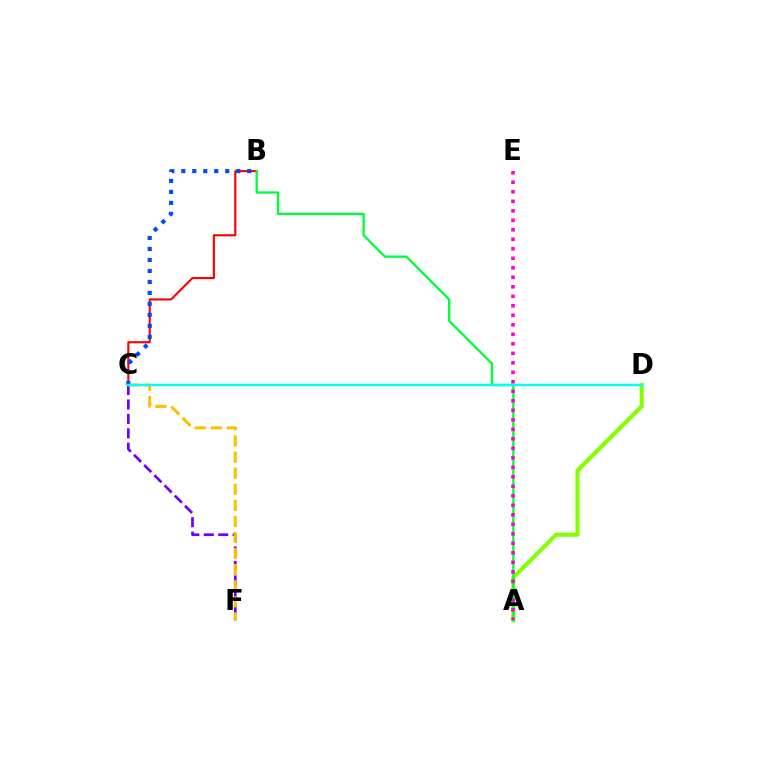{('C', 'F'): [{'color': '#7200ff', 'line_style': 'dashed', 'thickness': 1.96}, {'color': '#ffbd00', 'line_style': 'dashed', 'thickness': 2.19}], ('B', 'C'): [{'color': '#ff0000', 'line_style': 'solid', 'thickness': 1.53}, {'color': '#004bff', 'line_style': 'dotted', 'thickness': 2.99}], ('A', 'D'): [{'color': '#84ff00', 'line_style': 'solid', 'thickness': 2.94}], ('A', 'B'): [{'color': '#00ff39', 'line_style': 'solid', 'thickness': 1.68}], ('A', 'E'): [{'color': '#ff00cf', 'line_style': 'dotted', 'thickness': 2.58}], ('C', 'D'): [{'color': '#00fff6', 'line_style': 'solid', 'thickness': 1.75}]}